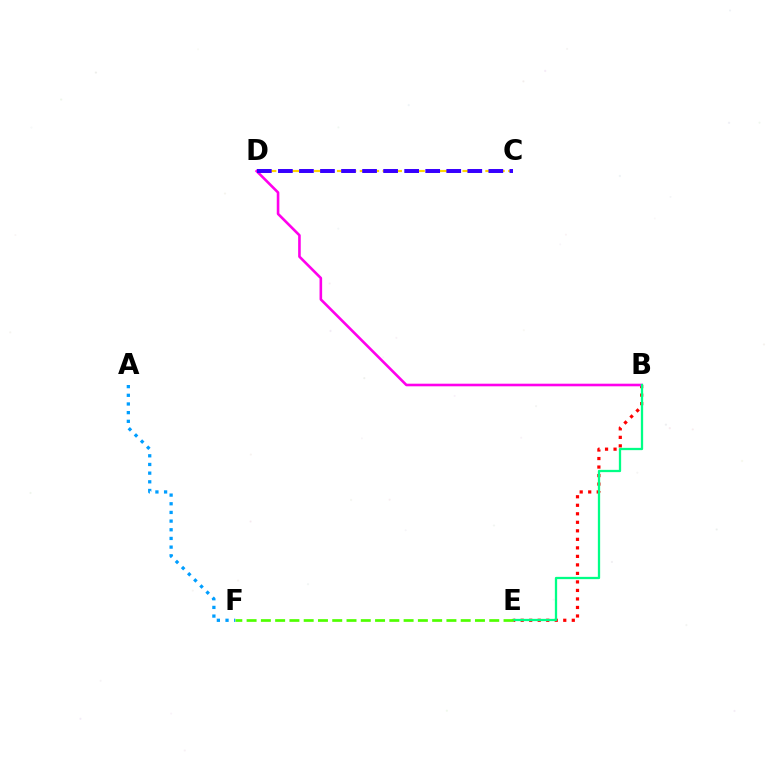{('B', 'E'): [{'color': '#ff0000', 'line_style': 'dotted', 'thickness': 2.31}, {'color': '#00ff86', 'line_style': 'solid', 'thickness': 1.64}], ('B', 'D'): [{'color': '#ff00ed', 'line_style': 'solid', 'thickness': 1.88}], ('C', 'D'): [{'color': '#ffd500', 'line_style': 'dashed', 'thickness': 1.55}, {'color': '#3700ff', 'line_style': 'dashed', 'thickness': 2.86}], ('A', 'F'): [{'color': '#009eff', 'line_style': 'dotted', 'thickness': 2.36}], ('E', 'F'): [{'color': '#4fff00', 'line_style': 'dashed', 'thickness': 1.94}]}